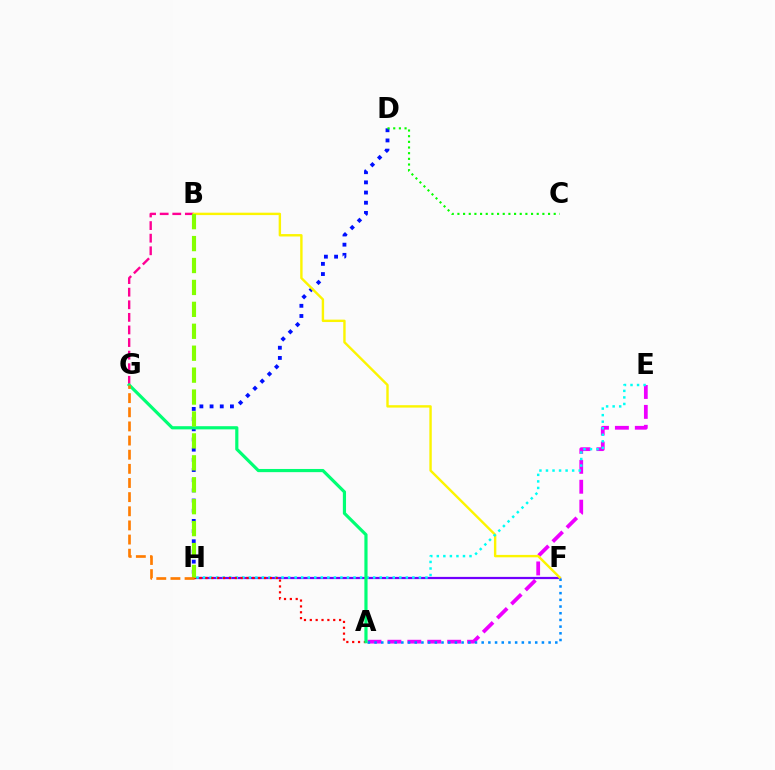{('A', 'E'): [{'color': '#ee00ff', 'line_style': 'dashed', 'thickness': 2.71}], ('B', 'G'): [{'color': '#ff0094', 'line_style': 'dashed', 'thickness': 1.71}], ('F', 'H'): [{'color': '#7200ff', 'line_style': 'solid', 'thickness': 1.61}], ('D', 'H'): [{'color': '#0010ff', 'line_style': 'dotted', 'thickness': 2.77}], ('A', 'F'): [{'color': '#008cff', 'line_style': 'dotted', 'thickness': 1.82}], ('B', 'F'): [{'color': '#fcf500', 'line_style': 'solid', 'thickness': 1.74}], ('E', 'H'): [{'color': '#00fff6', 'line_style': 'dotted', 'thickness': 1.78}], ('A', 'H'): [{'color': '#ff0000', 'line_style': 'dotted', 'thickness': 1.59}], ('A', 'G'): [{'color': '#00ff74', 'line_style': 'solid', 'thickness': 2.29}], ('C', 'D'): [{'color': '#08ff00', 'line_style': 'dotted', 'thickness': 1.54}], ('B', 'H'): [{'color': '#84ff00', 'line_style': 'dashed', 'thickness': 2.98}], ('G', 'H'): [{'color': '#ff7c00', 'line_style': 'dashed', 'thickness': 1.92}]}